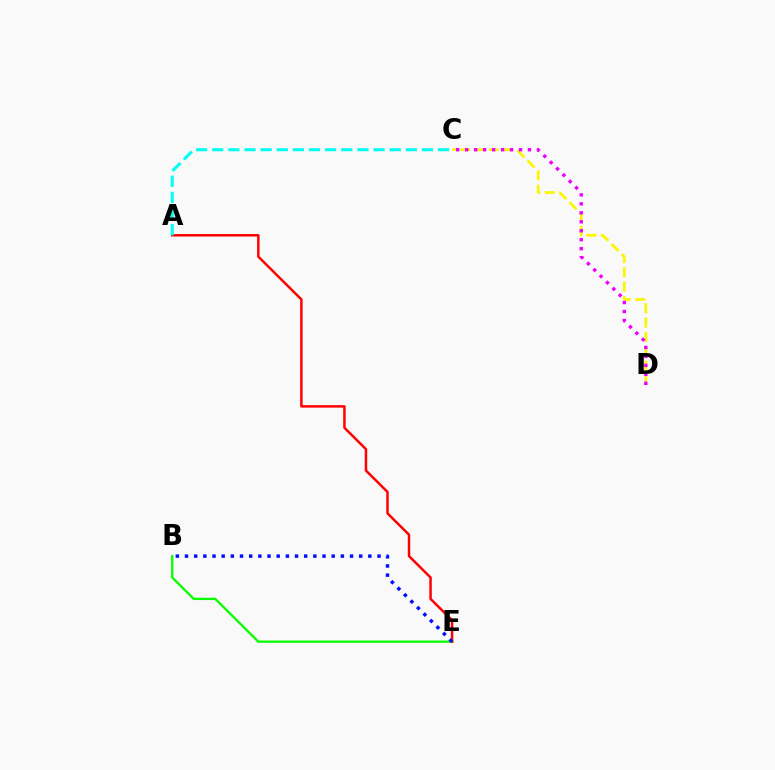{('B', 'E'): [{'color': '#08ff00', 'line_style': 'solid', 'thickness': 1.67}, {'color': '#0010ff', 'line_style': 'dotted', 'thickness': 2.49}], ('C', 'D'): [{'color': '#fcf500', 'line_style': 'dashed', 'thickness': 1.95}, {'color': '#ee00ff', 'line_style': 'dotted', 'thickness': 2.44}], ('A', 'E'): [{'color': '#ff0000', 'line_style': 'solid', 'thickness': 1.79}], ('A', 'C'): [{'color': '#00fff6', 'line_style': 'dashed', 'thickness': 2.19}]}